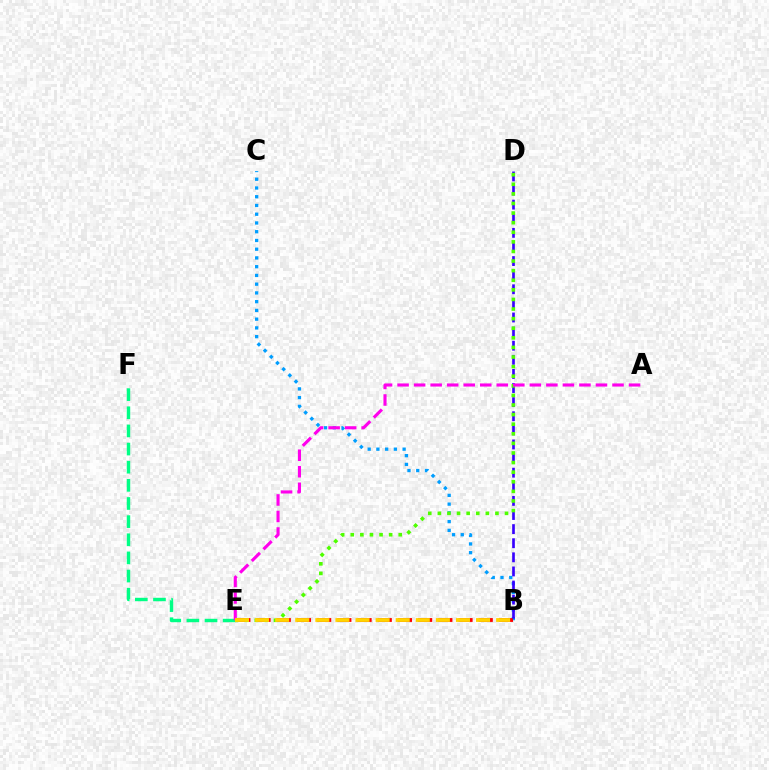{('B', 'C'): [{'color': '#009eff', 'line_style': 'dotted', 'thickness': 2.38}], ('B', 'E'): [{'color': '#ff0000', 'line_style': 'dashed', 'thickness': 2.74}, {'color': '#ffd500', 'line_style': 'dashed', 'thickness': 2.73}], ('B', 'D'): [{'color': '#3700ff', 'line_style': 'dashed', 'thickness': 1.92}], ('D', 'E'): [{'color': '#4fff00', 'line_style': 'dotted', 'thickness': 2.61}], ('E', 'F'): [{'color': '#00ff86', 'line_style': 'dashed', 'thickness': 2.46}], ('A', 'E'): [{'color': '#ff00ed', 'line_style': 'dashed', 'thickness': 2.25}]}